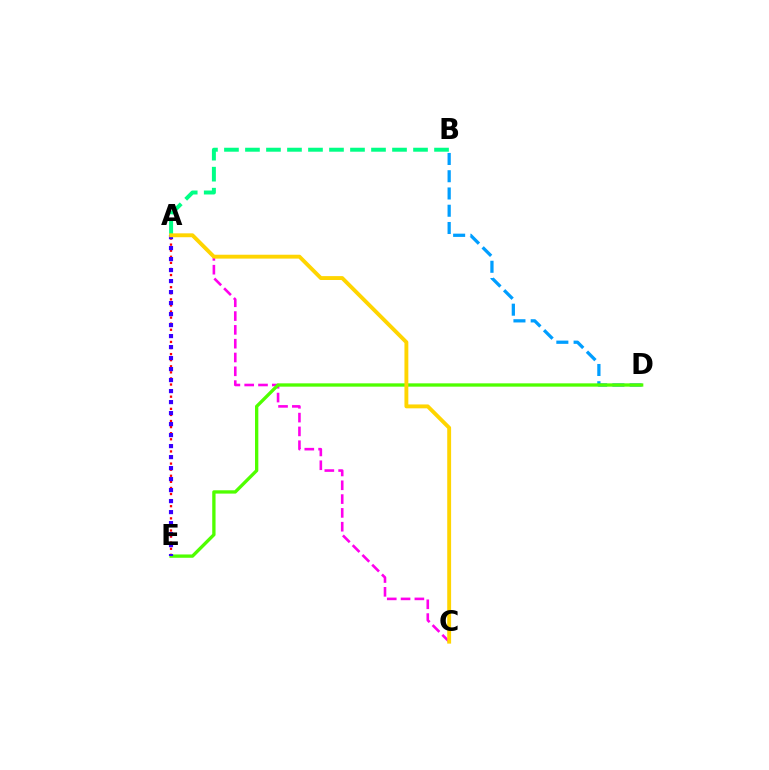{('A', 'B'): [{'color': '#00ff86', 'line_style': 'dashed', 'thickness': 2.85}], ('B', 'D'): [{'color': '#009eff', 'line_style': 'dashed', 'thickness': 2.34}], ('A', 'C'): [{'color': '#ff00ed', 'line_style': 'dashed', 'thickness': 1.88}, {'color': '#ffd500', 'line_style': 'solid', 'thickness': 2.8}], ('A', 'E'): [{'color': '#ff0000', 'line_style': 'dotted', 'thickness': 1.65}, {'color': '#3700ff', 'line_style': 'dotted', 'thickness': 2.99}], ('D', 'E'): [{'color': '#4fff00', 'line_style': 'solid', 'thickness': 2.39}]}